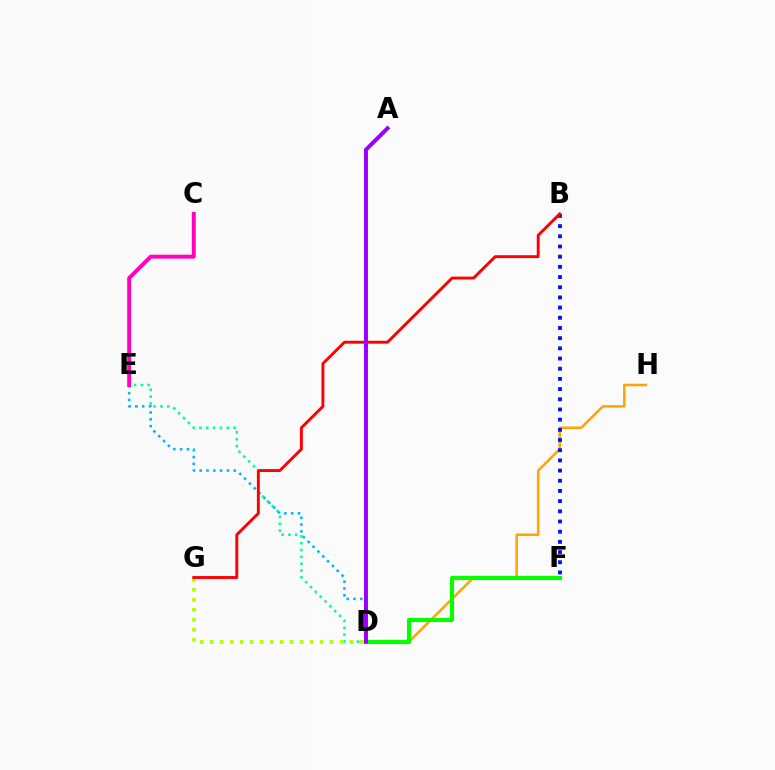{('D', 'E'): [{'color': '#00b5ff', 'line_style': 'dotted', 'thickness': 1.85}, {'color': '#00ff9d', 'line_style': 'dotted', 'thickness': 1.86}], ('D', 'H'): [{'color': '#ffa500', 'line_style': 'solid', 'thickness': 1.84}], ('B', 'F'): [{'color': '#0010ff', 'line_style': 'dotted', 'thickness': 2.77}], ('C', 'E'): [{'color': '#ff00bd', 'line_style': 'solid', 'thickness': 2.83}], ('D', 'F'): [{'color': '#08ff00', 'line_style': 'solid', 'thickness': 2.98}], ('D', 'G'): [{'color': '#b3ff00', 'line_style': 'dotted', 'thickness': 2.71}], ('B', 'G'): [{'color': '#ff0000', 'line_style': 'solid', 'thickness': 2.09}], ('A', 'D'): [{'color': '#9b00ff', 'line_style': 'solid', 'thickness': 2.88}]}